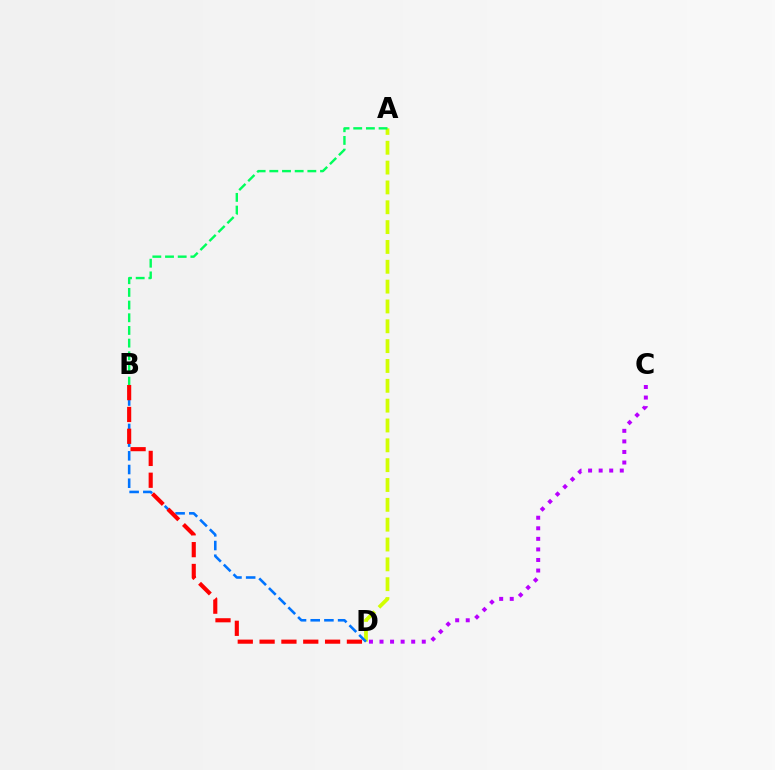{('A', 'D'): [{'color': '#d1ff00', 'line_style': 'dashed', 'thickness': 2.69}], ('B', 'D'): [{'color': '#0074ff', 'line_style': 'dashed', 'thickness': 1.86}, {'color': '#ff0000', 'line_style': 'dashed', 'thickness': 2.97}], ('C', 'D'): [{'color': '#b900ff', 'line_style': 'dotted', 'thickness': 2.87}], ('A', 'B'): [{'color': '#00ff5c', 'line_style': 'dashed', 'thickness': 1.72}]}